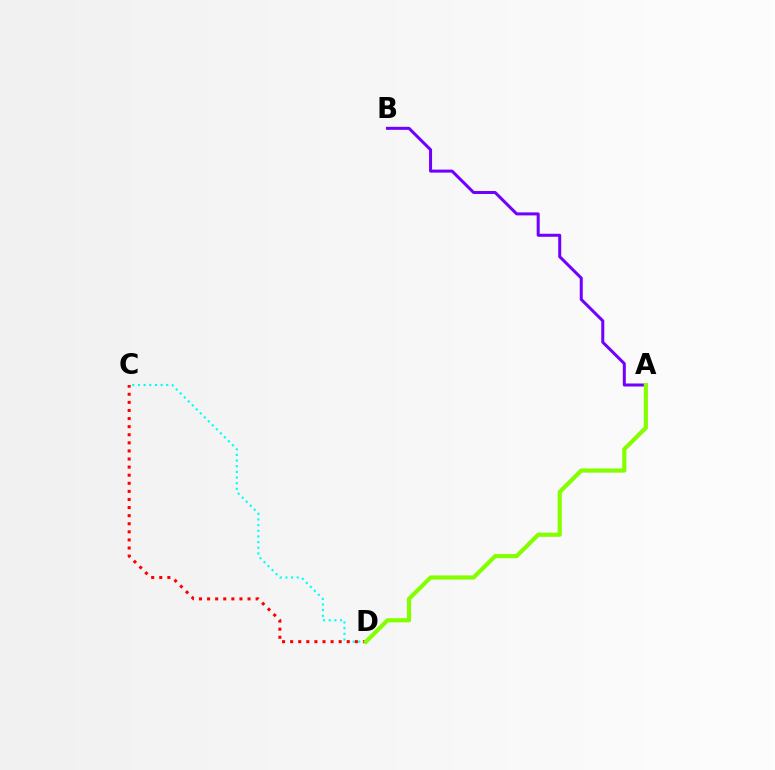{('C', 'D'): [{'color': '#00fff6', 'line_style': 'dotted', 'thickness': 1.54}, {'color': '#ff0000', 'line_style': 'dotted', 'thickness': 2.2}], ('A', 'B'): [{'color': '#7200ff', 'line_style': 'solid', 'thickness': 2.17}], ('A', 'D'): [{'color': '#84ff00', 'line_style': 'solid', 'thickness': 3.0}]}